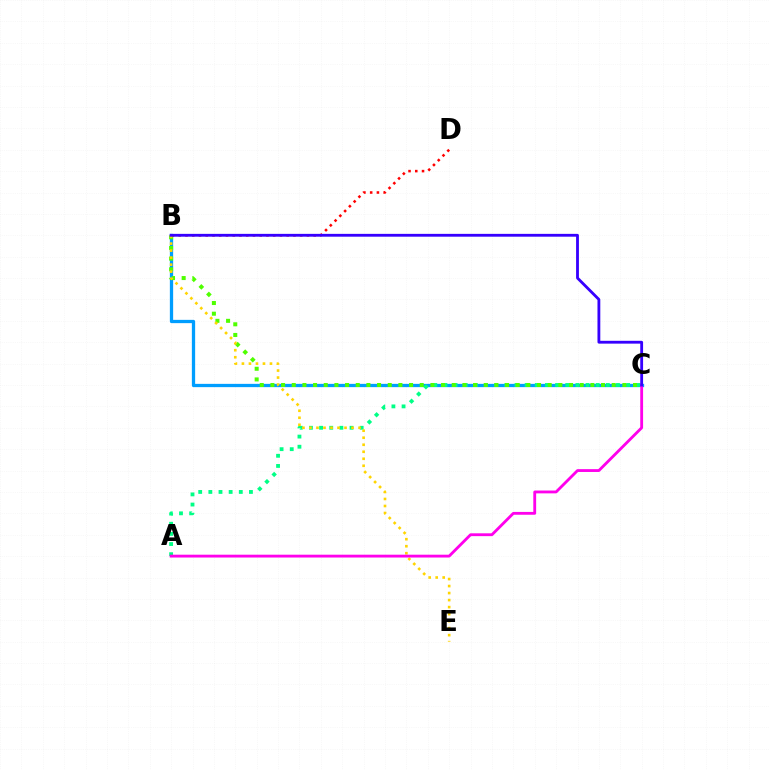{('B', 'C'): [{'color': '#009eff', 'line_style': 'solid', 'thickness': 2.36}, {'color': '#4fff00', 'line_style': 'dotted', 'thickness': 2.9}, {'color': '#3700ff', 'line_style': 'solid', 'thickness': 2.03}], ('A', 'C'): [{'color': '#00ff86', 'line_style': 'dotted', 'thickness': 2.76}, {'color': '#ff00ed', 'line_style': 'solid', 'thickness': 2.04}], ('B', 'D'): [{'color': '#ff0000', 'line_style': 'dotted', 'thickness': 1.83}], ('B', 'E'): [{'color': '#ffd500', 'line_style': 'dotted', 'thickness': 1.9}]}